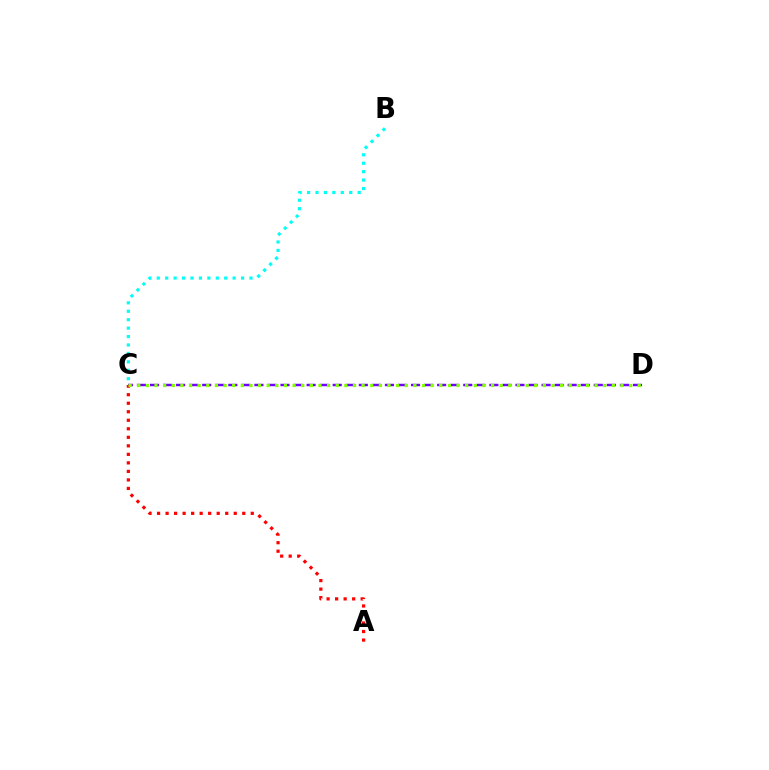{('C', 'D'): [{'color': '#7200ff', 'line_style': 'dashed', 'thickness': 1.77}, {'color': '#84ff00', 'line_style': 'dotted', 'thickness': 2.34}], ('A', 'C'): [{'color': '#ff0000', 'line_style': 'dotted', 'thickness': 2.31}], ('B', 'C'): [{'color': '#00fff6', 'line_style': 'dotted', 'thickness': 2.29}]}